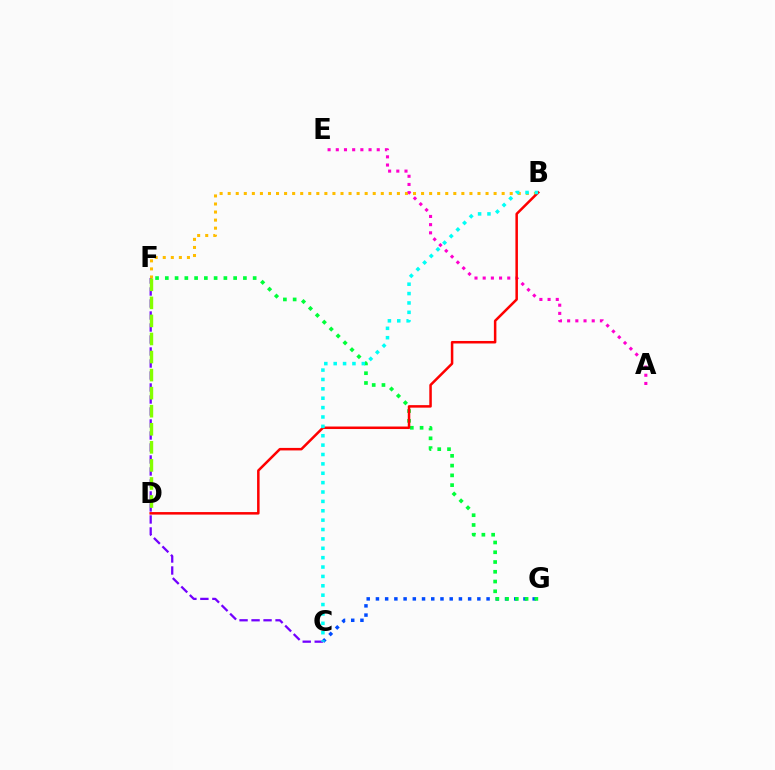{('C', 'G'): [{'color': '#004bff', 'line_style': 'dotted', 'thickness': 2.51}], ('C', 'F'): [{'color': '#7200ff', 'line_style': 'dashed', 'thickness': 1.63}], ('B', 'F'): [{'color': '#ffbd00', 'line_style': 'dotted', 'thickness': 2.19}], ('D', 'F'): [{'color': '#84ff00', 'line_style': 'dashed', 'thickness': 2.45}], ('A', 'E'): [{'color': '#ff00cf', 'line_style': 'dotted', 'thickness': 2.23}], ('F', 'G'): [{'color': '#00ff39', 'line_style': 'dotted', 'thickness': 2.65}], ('B', 'D'): [{'color': '#ff0000', 'line_style': 'solid', 'thickness': 1.81}], ('B', 'C'): [{'color': '#00fff6', 'line_style': 'dotted', 'thickness': 2.55}]}